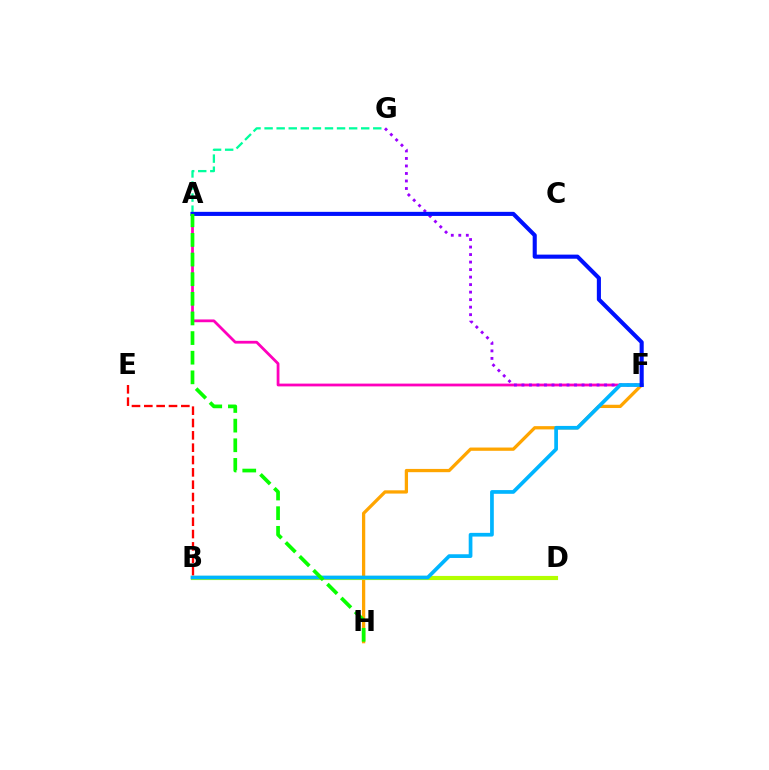{('A', 'F'): [{'color': '#ff00bd', 'line_style': 'solid', 'thickness': 2.0}, {'color': '#0010ff', 'line_style': 'solid', 'thickness': 2.95}], ('F', 'H'): [{'color': '#ffa500', 'line_style': 'solid', 'thickness': 2.35}], ('F', 'G'): [{'color': '#9b00ff', 'line_style': 'dotted', 'thickness': 2.04}], ('B', 'D'): [{'color': '#b3ff00', 'line_style': 'solid', 'thickness': 2.98}], ('B', 'F'): [{'color': '#00b5ff', 'line_style': 'solid', 'thickness': 2.67}], ('A', 'G'): [{'color': '#00ff9d', 'line_style': 'dashed', 'thickness': 1.64}], ('B', 'E'): [{'color': '#ff0000', 'line_style': 'dashed', 'thickness': 1.68}], ('A', 'H'): [{'color': '#08ff00', 'line_style': 'dashed', 'thickness': 2.67}]}